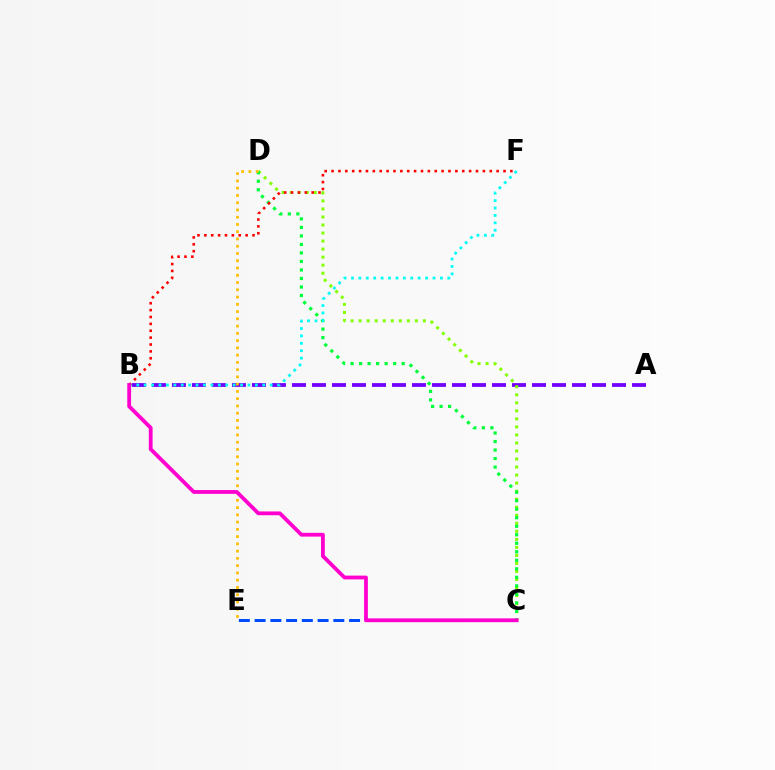{('A', 'B'): [{'color': '#7200ff', 'line_style': 'dashed', 'thickness': 2.72}], ('C', 'D'): [{'color': '#84ff00', 'line_style': 'dotted', 'thickness': 2.18}, {'color': '#00ff39', 'line_style': 'dotted', 'thickness': 2.31}], ('B', 'F'): [{'color': '#00fff6', 'line_style': 'dotted', 'thickness': 2.01}, {'color': '#ff0000', 'line_style': 'dotted', 'thickness': 1.87}], ('D', 'E'): [{'color': '#ffbd00', 'line_style': 'dotted', 'thickness': 1.97}], ('C', 'E'): [{'color': '#004bff', 'line_style': 'dashed', 'thickness': 2.14}], ('B', 'C'): [{'color': '#ff00cf', 'line_style': 'solid', 'thickness': 2.73}]}